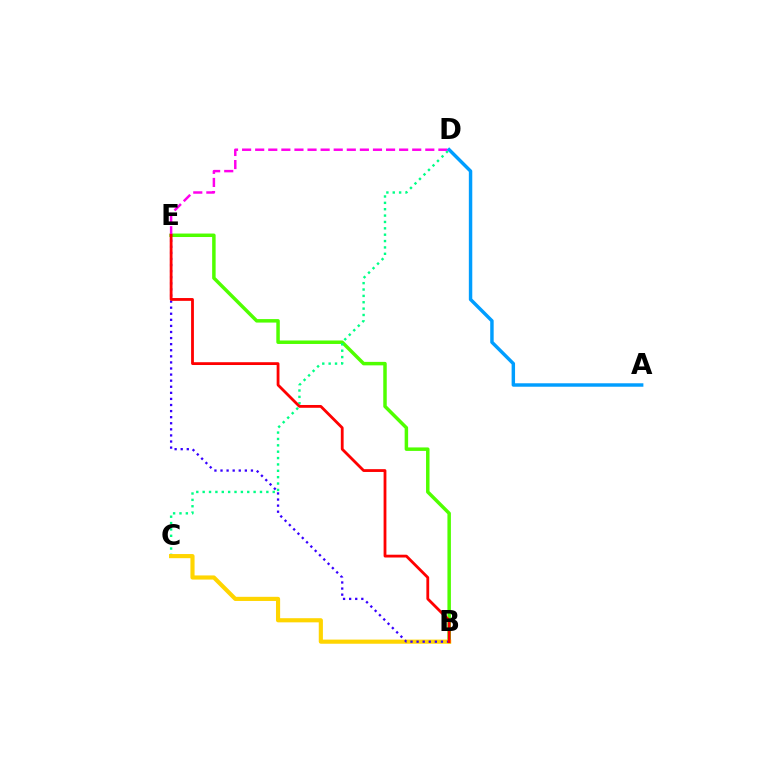{('B', 'E'): [{'color': '#4fff00', 'line_style': 'solid', 'thickness': 2.5}, {'color': '#3700ff', 'line_style': 'dotted', 'thickness': 1.65}, {'color': '#ff0000', 'line_style': 'solid', 'thickness': 2.02}], ('C', 'D'): [{'color': '#00ff86', 'line_style': 'dotted', 'thickness': 1.73}], ('D', 'E'): [{'color': '#ff00ed', 'line_style': 'dashed', 'thickness': 1.78}], ('B', 'C'): [{'color': '#ffd500', 'line_style': 'solid', 'thickness': 2.98}], ('A', 'D'): [{'color': '#009eff', 'line_style': 'solid', 'thickness': 2.48}]}